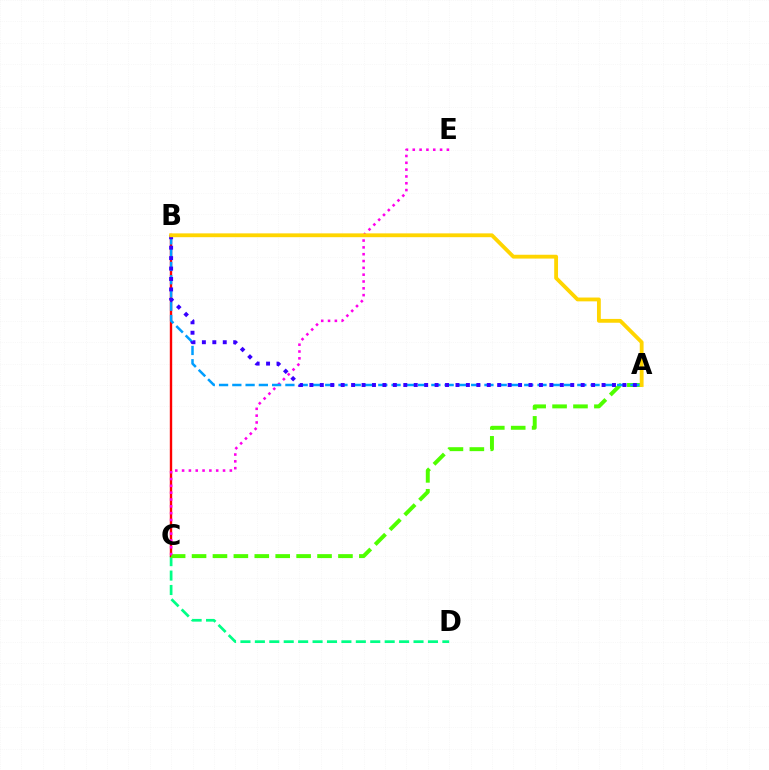{('C', 'D'): [{'color': '#00ff86', 'line_style': 'dashed', 'thickness': 1.96}], ('B', 'C'): [{'color': '#ff0000', 'line_style': 'solid', 'thickness': 1.72}], ('A', 'C'): [{'color': '#4fff00', 'line_style': 'dashed', 'thickness': 2.84}], ('C', 'E'): [{'color': '#ff00ed', 'line_style': 'dotted', 'thickness': 1.85}], ('A', 'B'): [{'color': '#009eff', 'line_style': 'dashed', 'thickness': 1.8}, {'color': '#3700ff', 'line_style': 'dotted', 'thickness': 2.84}, {'color': '#ffd500', 'line_style': 'solid', 'thickness': 2.75}]}